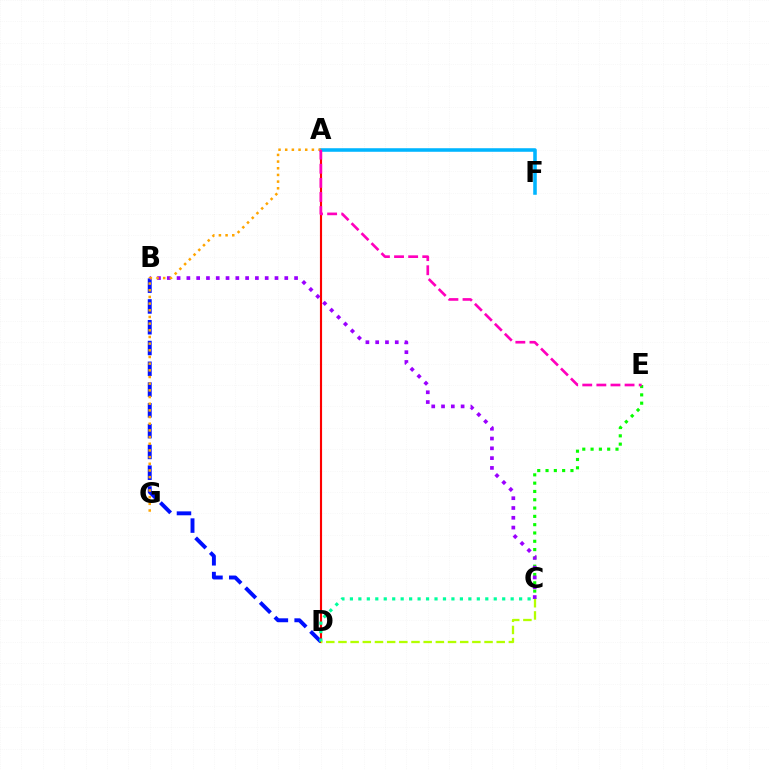{('A', 'D'): [{'color': '#ff0000', 'line_style': 'solid', 'thickness': 1.54}], ('B', 'D'): [{'color': '#0010ff', 'line_style': 'dashed', 'thickness': 2.82}], ('C', 'E'): [{'color': '#08ff00', 'line_style': 'dotted', 'thickness': 2.26}], ('A', 'F'): [{'color': '#00b5ff', 'line_style': 'solid', 'thickness': 2.56}], ('C', 'D'): [{'color': '#00ff9d', 'line_style': 'dotted', 'thickness': 2.3}, {'color': '#b3ff00', 'line_style': 'dashed', 'thickness': 1.65}], ('B', 'C'): [{'color': '#9b00ff', 'line_style': 'dotted', 'thickness': 2.66}], ('A', 'G'): [{'color': '#ffa500', 'line_style': 'dotted', 'thickness': 1.81}], ('A', 'E'): [{'color': '#ff00bd', 'line_style': 'dashed', 'thickness': 1.92}]}